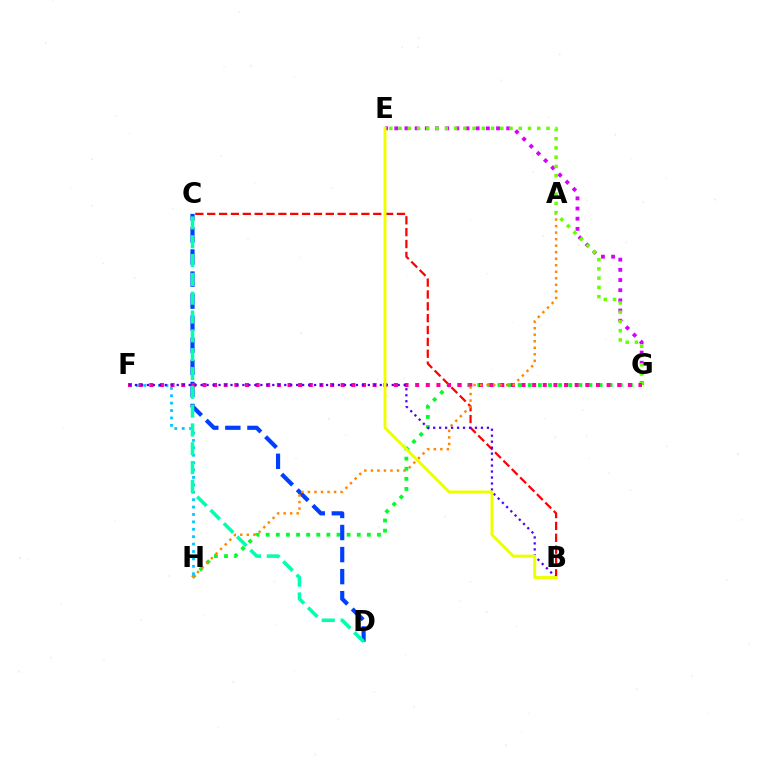{('E', 'G'): [{'color': '#d600ff', 'line_style': 'dotted', 'thickness': 2.76}, {'color': '#66ff00', 'line_style': 'dotted', 'thickness': 2.51}], ('G', 'H'): [{'color': '#00ff27', 'line_style': 'dotted', 'thickness': 2.75}], ('F', 'H'): [{'color': '#00c7ff', 'line_style': 'dotted', 'thickness': 2.01}], ('C', 'D'): [{'color': '#003fff', 'line_style': 'dashed', 'thickness': 3.0}, {'color': '#00ffaf', 'line_style': 'dashed', 'thickness': 2.56}], ('B', 'C'): [{'color': '#ff0000', 'line_style': 'dashed', 'thickness': 1.61}], ('F', 'G'): [{'color': '#ff00a0', 'line_style': 'dotted', 'thickness': 2.89}], ('A', 'H'): [{'color': '#ff8800', 'line_style': 'dotted', 'thickness': 1.77}], ('B', 'F'): [{'color': '#4f00ff', 'line_style': 'dotted', 'thickness': 1.62}], ('B', 'E'): [{'color': '#eeff00', 'line_style': 'solid', 'thickness': 2.12}]}